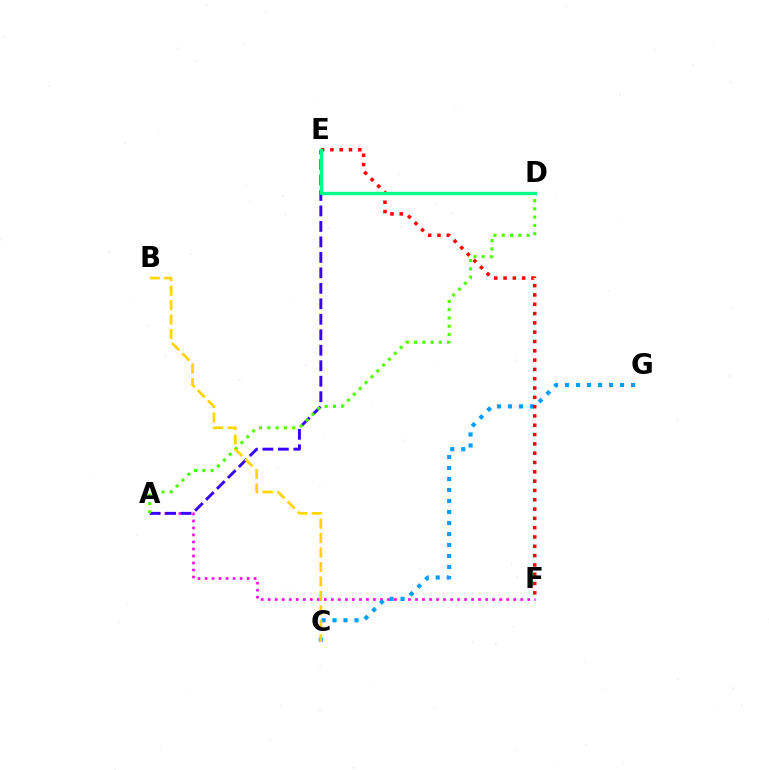{('A', 'F'): [{'color': '#ff00ed', 'line_style': 'dotted', 'thickness': 1.91}], ('C', 'G'): [{'color': '#009eff', 'line_style': 'dotted', 'thickness': 2.99}], ('A', 'E'): [{'color': '#3700ff', 'line_style': 'dashed', 'thickness': 2.1}], ('E', 'F'): [{'color': '#ff0000', 'line_style': 'dotted', 'thickness': 2.53}], ('A', 'D'): [{'color': '#4fff00', 'line_style': 'dotted', 'thickness': 2.25}], ('B', 'C'): [{'color': '#ffd500', 'line_style': 'dashed', 'thickness': 1.96}], ('D', 'E'): [{'color': '#00ff86', 'line_style': 'solid', 'thickness': 2.41}]}